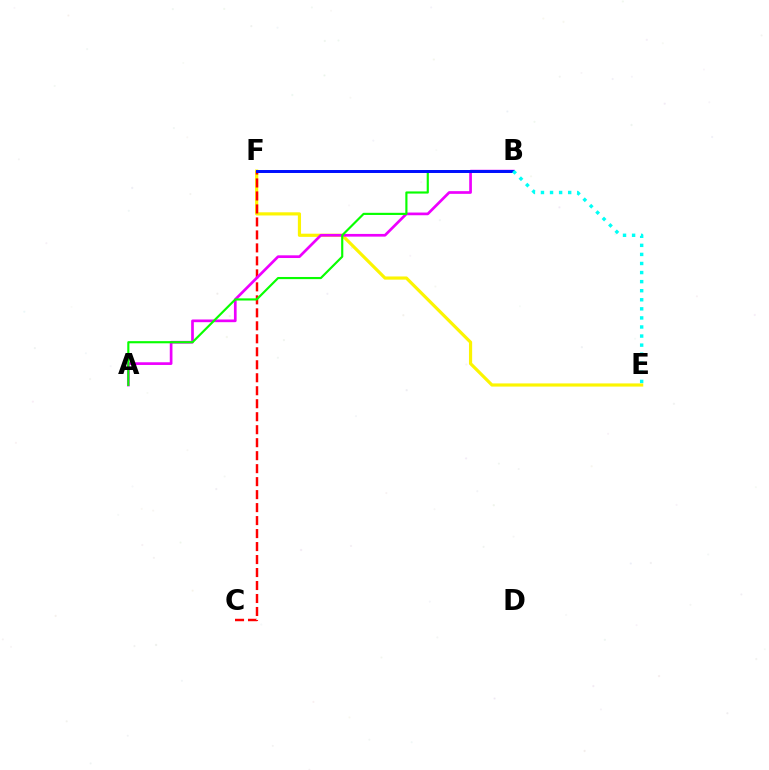{('E', 'F'): [{'color': '#fcf500', 'line_style': 'solid', 'thickness': 2.28}], ('C', 'F'): [{'color': '#ff0000', 'line_style': 'dashed', 'thickness': 1.76}], ('A', 'B'): [{'color': '#ee00ff', 'line_style': 'solid', 'thickness': 1.94}, {'color': '#08ff00', 'line_style': 'solid', 'thickness': 1.55}], ('B', 'F'): [{'color': '#0010ff', 'line_style': 'solid', 'thickness': 2.14}], ('B', 'E'): [{'color': '#00fff6', 'line_style': 'dotted', 'thickness': 2.46}]}